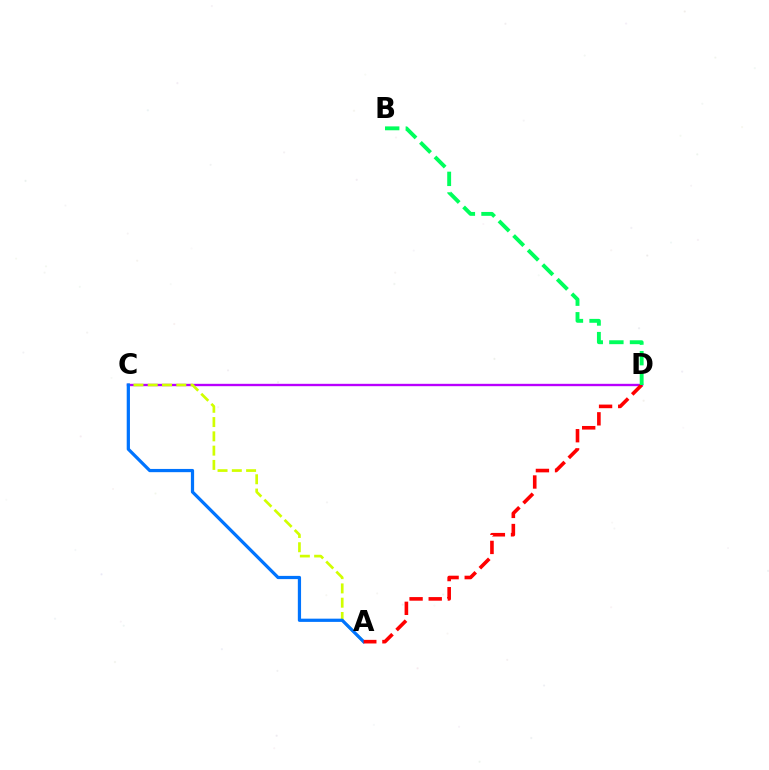{('C', 'D'): [{'color': '#b900ff', 'line_style': 'solid', 'thickness': 1.71}], ('A', 'C'): [{'color': '#d1ff00', 'line_style': 'dashed', 'thickness': 1.94}, {'color': '#0074ff', 'line_style': 'solid', 'thickness': 2.32}], ('A', 'D'): [{'color': '#ff0000', 'line_style': 'dashed', 'thickness': 2.6}], ('B', 'D'): [{'color': '#00ff5c', 'line_style': 'dashed', 'thickness': 2.8}]}